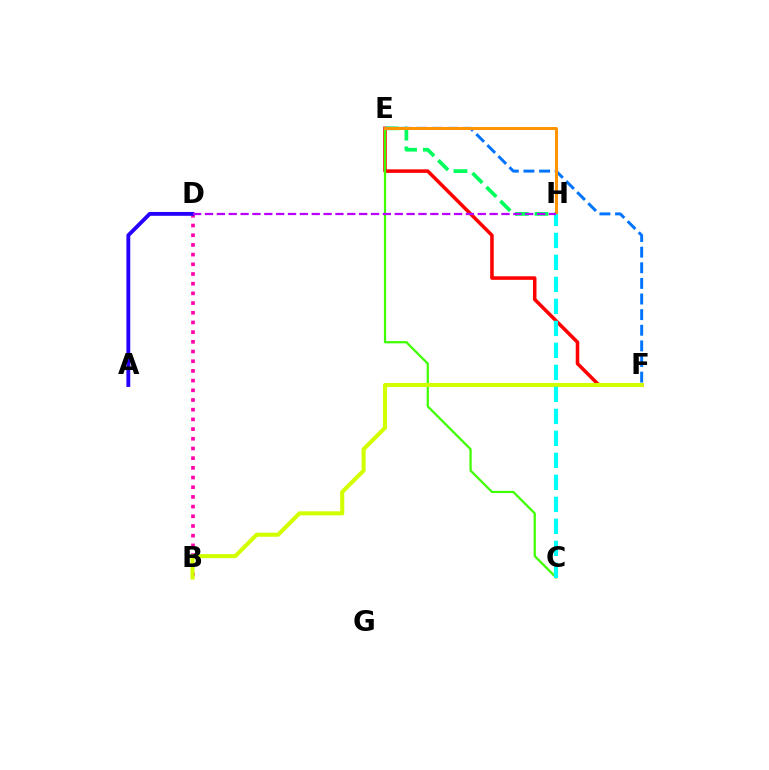{('E', 'F'): [{'color': '#ff0000', 'line_style': 'solid', 'thickness': 2.55}, {'color': '#0074ff', 'line_style': 'dashed', 'thickness': 2.12}], ('B', 'D'): [{'color': '#ff00ac', 'line_style': 'dotted', 'thickness': 2.63}], ('E', 'H'): [{'color': '#00ff5c', 'line_style': 'dashed', 'thickness': 2.68}, {'color': '#ff9400', 'line_style': 'solid', 'thickness': 2.16}], ('C', 'E'): [{'color': '#3dff00', 'line_style': 'solid', 'thickness': 1.6}], ('B', 'F'): [{'color': '#d1ff00', 'line_style': 'solid', 'thickness': 2.93}], ('C', 'H'): [{'color': '#00fff6', 'line_style': 'dashed', 'thickness': 2.99}], ('A', 'D'): [{'color': '#2500ff', 'line_style': 'solid', 'thickness': 2.77}], ('D', 'H'): [{'color': '#b900ff', 'line_style': 'dashed', 'thickness': 1.61}]}